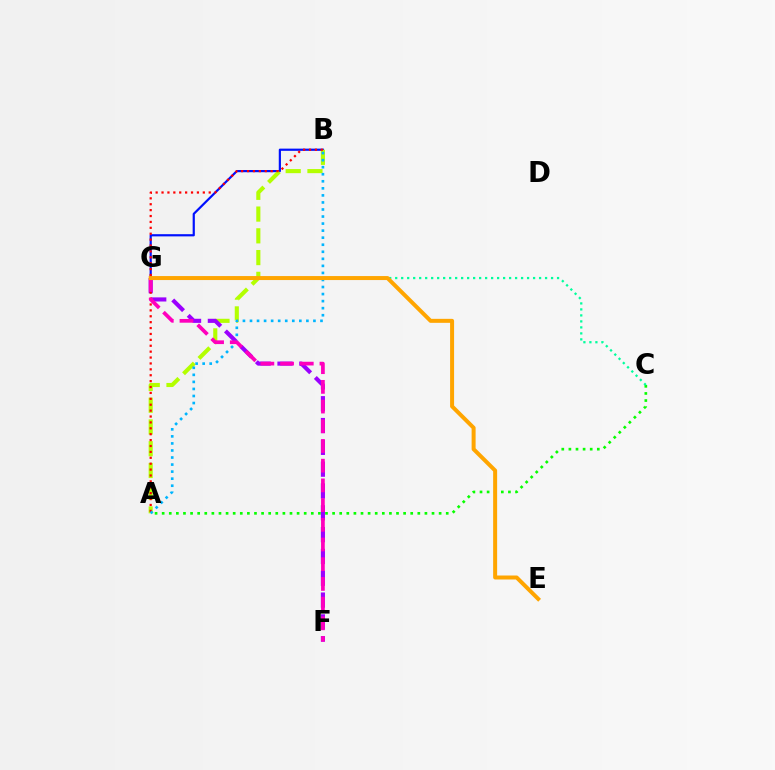{('B', 'G'): [{'color': '#0010ff', 'line_style': 'solid', 'thickness': 1.58}], ('A', 'B'): [{'color': '#b3ff00', 'line_style': 'dashed', 'thickness': 2.96}, {'color': '#ff0000', 'line_style': 'dotted', 'thickness': 1.6}, {'color': '#00b5ff', 'line_style': 'dotted', 'thickness': 1.92}], ('A', 'C'): [{'color': '#08ff00', 'line_style': 'dotted', 'thickness': 1.93}], ('F', 'G'): [{'color': '#9b00ff', 'line_style': 'dashed', 'thickness': 2.96}, {'color': '#ff00bd', 'line_style': 'dashed', 'thickness': 2.68}], ('C', 'G'): [{'color': '#00ff9d', 'line_style': 'dotted', 'thickness': 1.63}], ('E', 'G'): [{'color': '#ffa500', 'line_style': 'solid', 'thickness': 2.87}]}